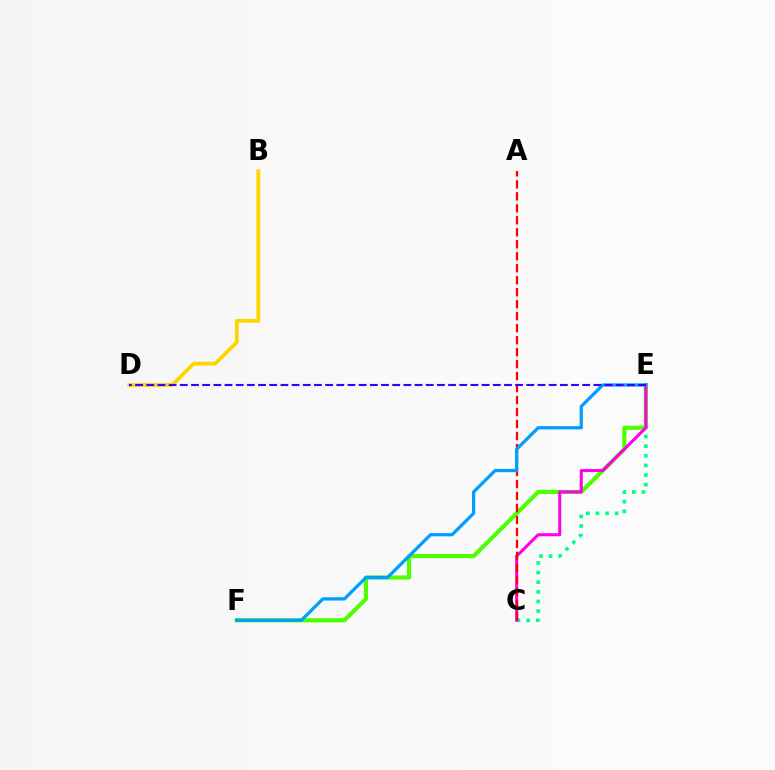{('C', 'E'): [{'color': '#00ff86', 'line_style': 'dotted', 'thickness': 2.62}, {'color': '#ff00ed', 'line_style': 'solid', 'thickness': 2.19}], ('E', 'F'): [{'color': '#4fff00', 'line_style': 'solid', 'thickness': 2.98}, {'color': '#009eff', 'line_style': 'solid', 'thickness': 2.34}], ('B', 'D'): [{'color': '#ffd500', 'line_style': 'solid', 'thickness': 2.72}], ('A', 'C'): [{'color': '#ff0000', 'line_style': 'dashed', 'thickness': 1.63}], ('D', 'E'): [{'color': '#3700ff', 'line_style': 'dashed', 'thickness': 1.52}]}